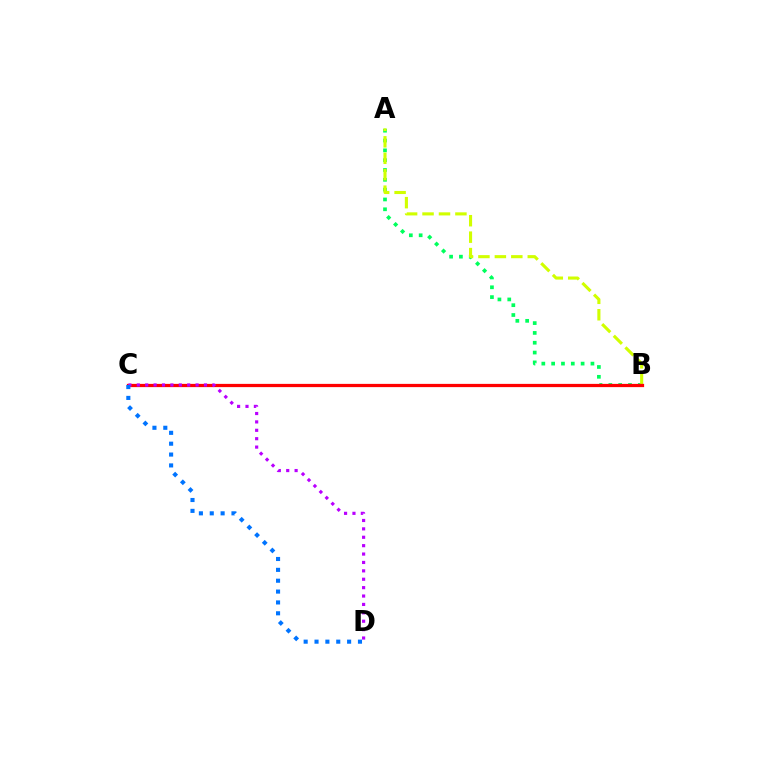{('A', 'B'): [{'color': '#00ff5c', 'line_style': 'dotted', 'thickness': 2.67}, {'color': '#d1ff00', 'line_style': 'dashed', 'thickness': 2.23}], ('B', 'C'): [{'color': '#ff0000', 'line_style': 'solid', 'thickness': 2.33}], ('C', 'D'): [{'color': '#b900ff', 'line_style': 'dotted', 'thickness': 2.28}, {'color': '#0074ff', 'line_style': 'dotted', 'thickness': 2.95}]}